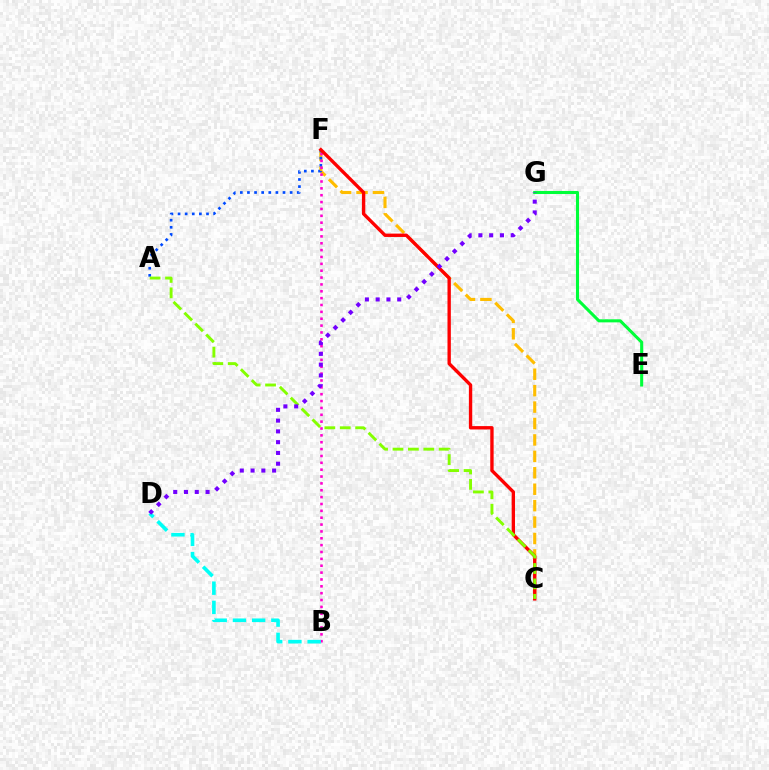{('C', 'F'): [{'color': '#ffbd00', 'line_style': 'dashed', 'thickness': 2.23}, {'color': '#ff0000', 'line_style': 'solid', 'thickness': 2.42}], ('A', 'F'): [{'color': '#004bff', 'line_style': 'dotted', 'thickness': 1.93}], ('B', 'F'): [{'color': '#ff00cf', 'line_style': 'dotted', 'thickness': 1.86}], ('B', 'D'): [{'color': '#00fff6', 'line_style': 'dashed', 'thickness': 2.61}], ('E', 'G'): [{'color': '#00ff39', 'line_style': 'solid', 'thickness': 2.2}], ('A', 'C'): [{'color': '#84ff00', 'line_style': 'dashed', 'thickness': 2.09}], ('D', 'G'): [{'color': '#7200ff', 'line_style': 'dotted', 'thickness': 2.93}]}